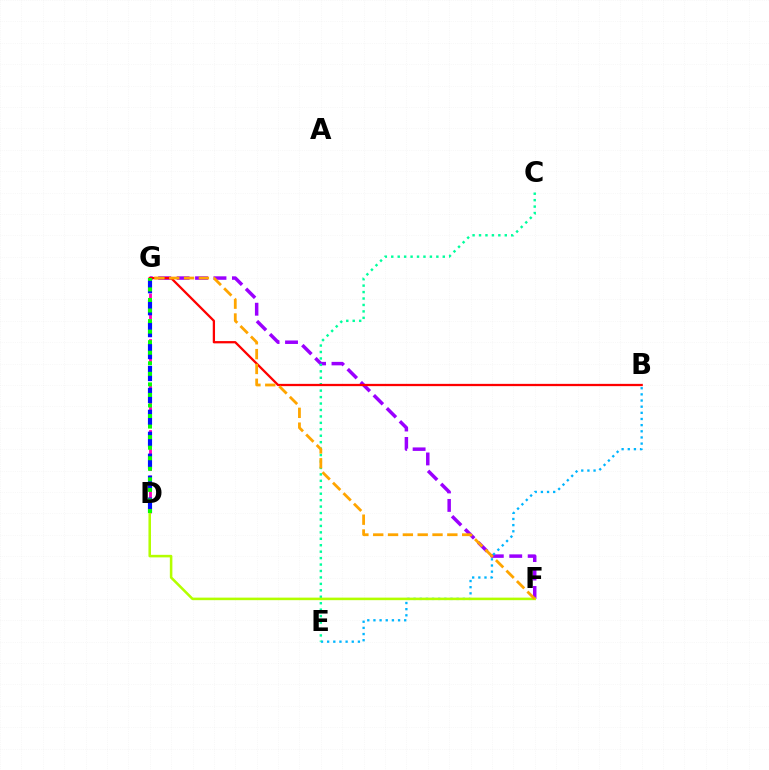{('D', 'G'): [{'color': '#ff00bd', 'line_style': 'dashed', 'thickness': 2.06}, {'color': '#0010ff', 'line_style': 'dashed', 'thickness': 2.98}, {'color': '#08ff00', 'line_style': 'dotted', 'thickness': 2.87}], ('F', 'G'): [{'color': '#9b00ff', 'line_style': 'dashed', 'thickness': 2.51}, {'color': '#ffa500', 'line_style': 'dashed', 'thickness': 2.01}], ('B', 'E'): [{'color': '#00b5ff', 'line_style': 'dotted', 'thickness': 1.67}], ('C', 'E'): [{'color': '#00ff9d', 'line_style': 'dotted', 'thickness': 1.75}], ('B', 'G'): [{'color': '#ff0000', 'line_style': 'solid', 'thickness': 1.64}], ('D', 'F'): [{'color': '#b3ff00', 'line_style': 'solid', 'thickness': 1.84}]}